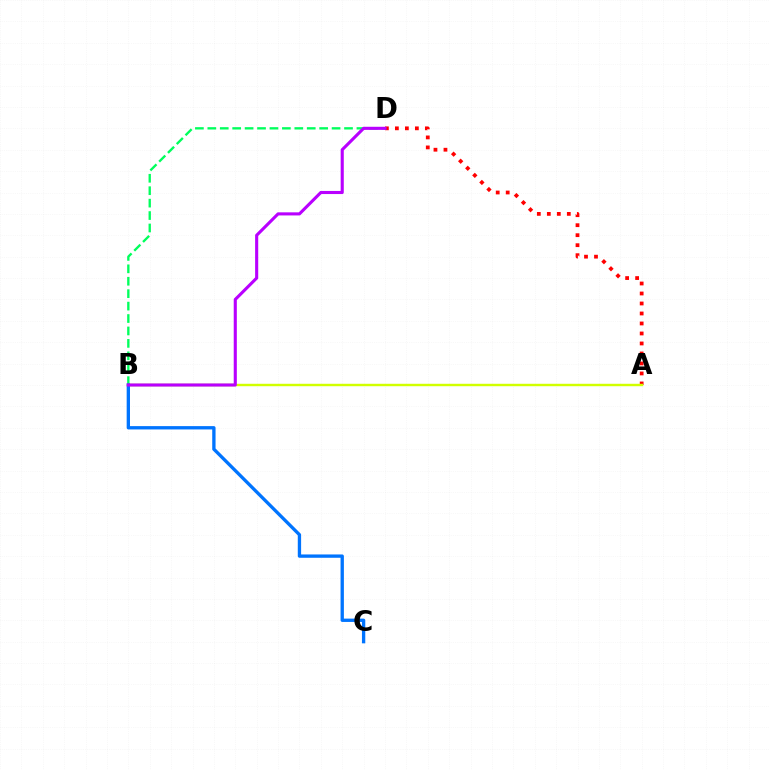{('B', 'D'): [{'color': '#00ff5c', 'line_style': 'dashed', 'thickness': 1.69}, {'color': '#b900ff', 'line_style': 'solid', 'thickness': 2.23}], ('A', 'D'): [{'color': '#ff0000', 'line_style': 'dotted', 'thickness': 2.72}], ('A', 'B'): [{'color': '#d1ff00', 'line_style': 'solid', 'thickness': 1.75}], ('B', 'C'): [{'color': '#0074ff', 'line_style': 'solid', 'thickness': 2.4}]}